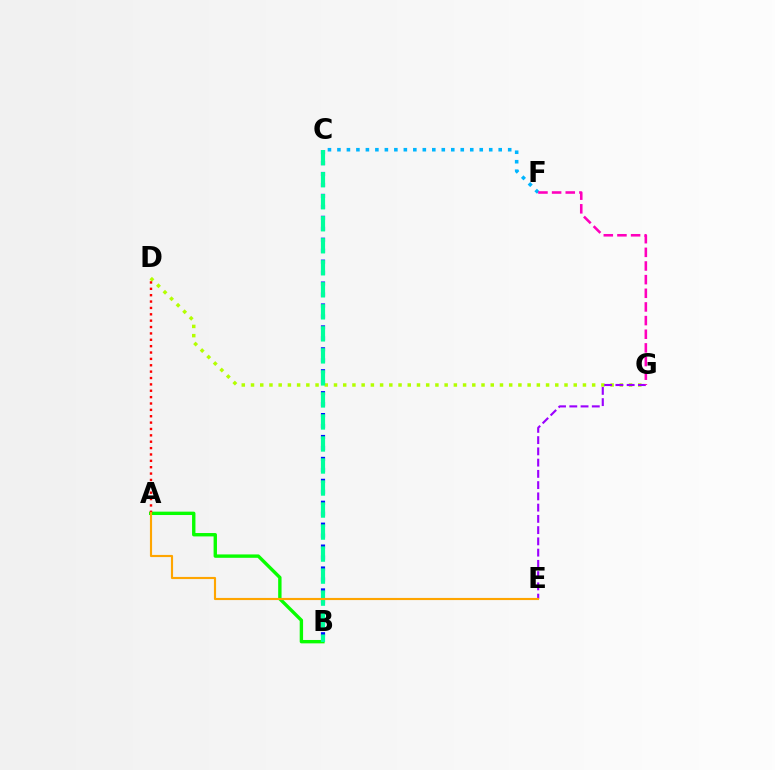{('D', 'G'): [{'color': '#b3ff00', 'line_style': 'dotted', 'thickness': 2.51}], ('C', 'F'): [{'color': '#00b5ff', 'line_style': 'dotted', 'thickness': 2.58}], ('E', 'G'): [{'color': '#9b00ff', 'line_style': 'dashed', 'thickness': 1.53}], ('B', 'C'): [{'color': '#0010ff', 'line_style': 'dotted', 'thickness': 2.98}, {'color': '#00ff9d', 'line_style': 'dashed', 'thickness': 2.99}], ('A', 'B'): [{'color': '#08ff00', 'line_style': 'solid', 'thickness': 2.43}], ('A', 'D'): [{'color': '#ff0000', 'line_style': 'dotted', 'thickness': 1.73}], ('A', 'E'): [{'color': '#ffa500', 'line_style': 'solid', 'thickness': 1.54}], ('F', 'G'): [{'color': '#ff00bd', 'line_style': 'dashed', 'thickness': 1.85}]}